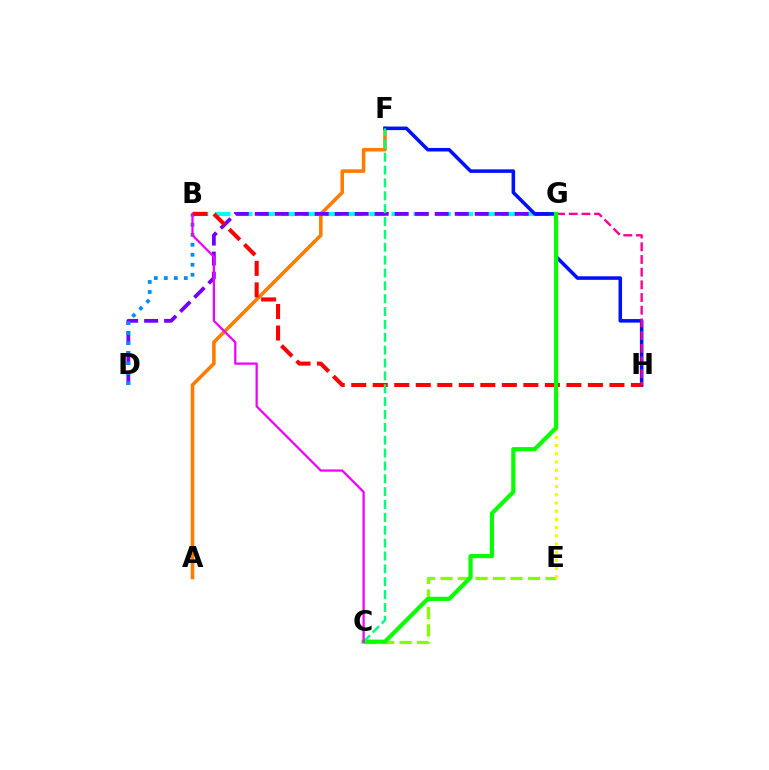{('A', 'F'): [{'color': '#ff7c00', 'line_style': 'solid', 'thickness': 2.57}], ('B', 'G'): [{'color': '#00fff6', 'line_style': 'dashed', 'thickness': 3.0}], ('D', 'G'): [{'color': '#7200ff', 'line_style': 'dashed', 'thickness': 2.72}], ('F', 'H'): [{'color': '#0010ff', 'line_style': 'solid', 'thickness': 2.55}], ('C', 'E'): [{'color': '#84ff00', 'line_style': 'dashed', 'thickness': 2.38}], ('E', 'G'): [{'color': '#fcf500', 'line_style': 'dotted', 'thickness': 2.23}], ('G', 'H'): [{'color': '#ff0094', 'line_style': 'dashed', 'thickness': 1.72}], ('B', 'D'): [{'color': '#008cff', 'line_style': 'dotted', 'thickness': 2.72}], ('B', 'H'): [{'color': '#ff0000', 'line_style': 'dashed', 'thickness': 2.92}], ('C', 'G'): [{'color': '#08ff00', 'line_style': 'solid', 'thickness': 3.0}], ('C', 'F'): [{'color': '#00ff74', 'line_style': 'dashed', 'thickness': 1.75}], ('B', 'C'): [{'color': '#ee00ff', 'line_style': 'solid', 'thickness': 1.62}]}